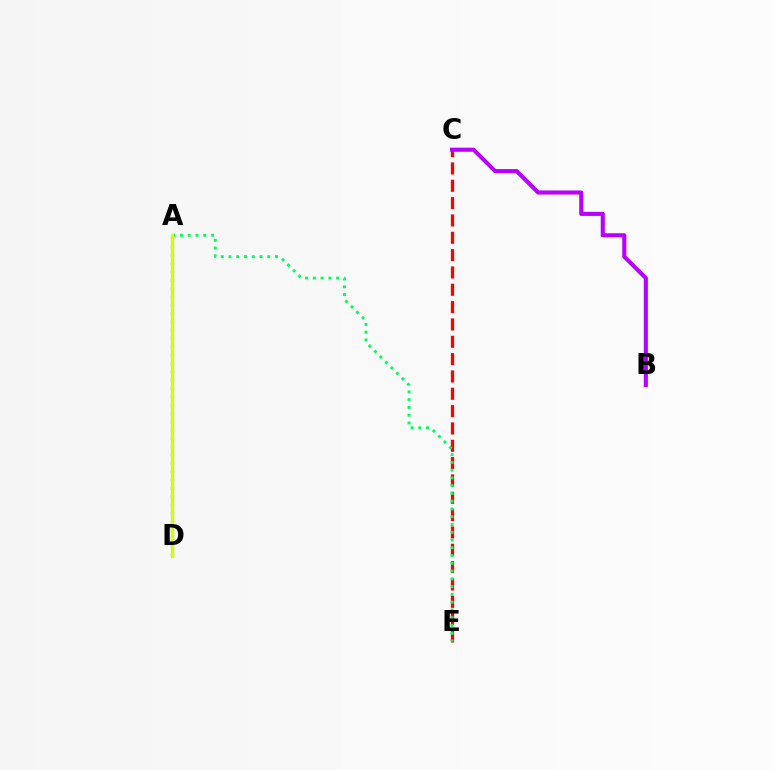{('C', 'E'): [{'color': '#ff0000', 'line_style': 'dashed', 'thickness': 2.35}], ('A', 'E'): [{'color': '#00ff5c', 'line_style': 'dotted', 'thickness': 2.11}], ('B', 'C'): [{'color': '#b900ff', 'line_style': 'solid', 'thickness': 2.95}], ('A', 'D'): [{'color': '#0074ff', 'line_style': 'dotted', 'thickness': 2.26}, {'color': '#d1ff00', 'line_style': 'solid', 'thickness': 2.38}]}